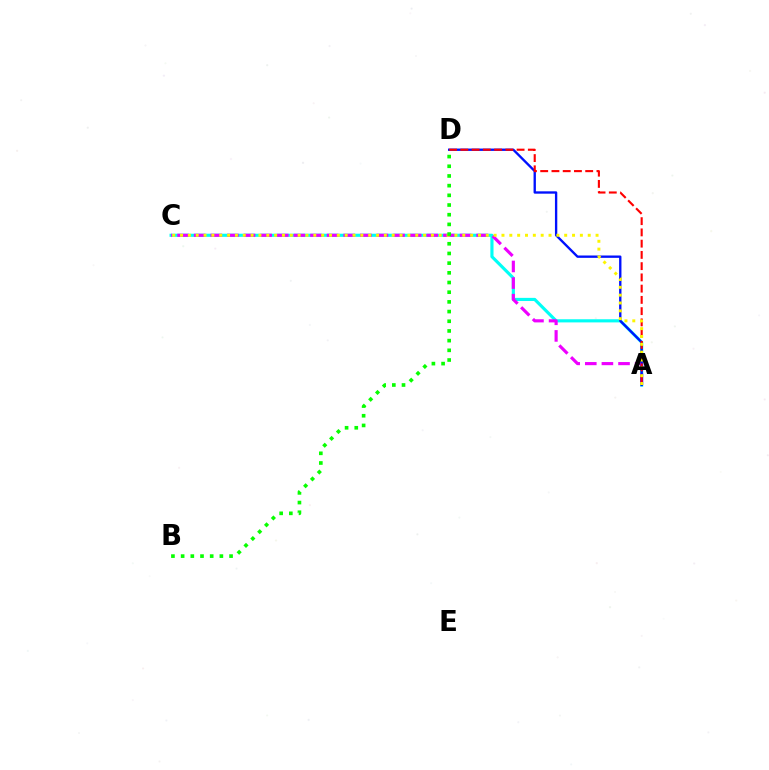{('A', 'C'): [{'color': '#00fff6', 'line_style': 'solid', 'thickness': 2.26}, {'color': '#ee00ff', 'line_style': 'dashed', 'thickness': 2.26}, {'color': '#fcf500', 'line_style': 'dotted', 'thickness': 2.13}], ('A', 'D'): [{'color': '#0010ff', 'line_style': 'solid', 'thickness': 1.69}, {'color': '#ff0000', 'line_style': 'dashed', 'thickness': 1.53}], ('B', 'D'): [{'color': '#08ff00', 'line_style': 'dotted', 'thickness': 2.63}]}